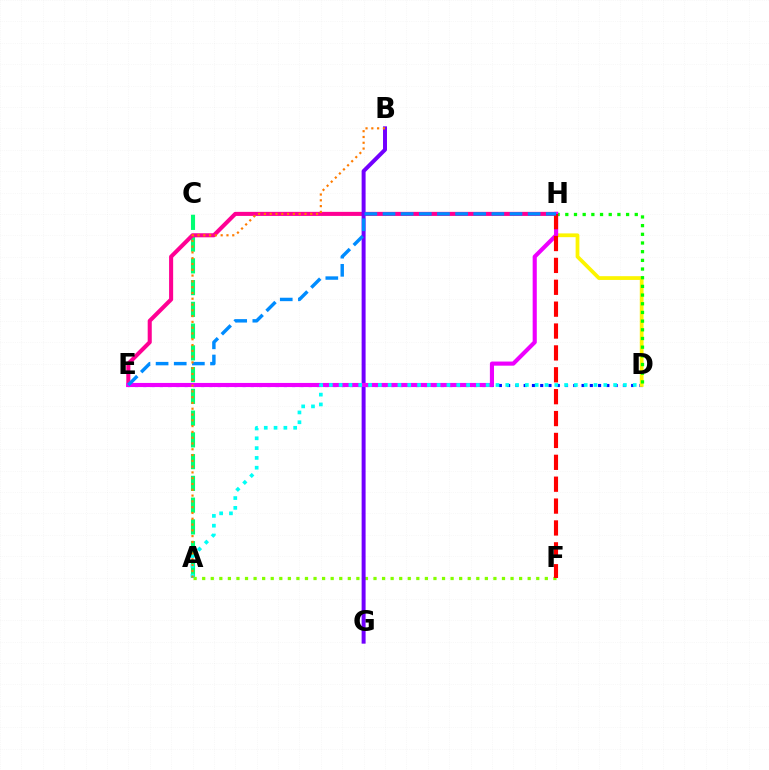{('D', 'E'): [{'color': '#0010ff', 'line_style': 'dotted', 'thickness': 2.25}], ('D', 'H'): [{'color': '#fcf500', 'line_style': 'solid', 'thickness': 2.7}, {'color': '#08ff00', 'line_style': 'dotted', 'thickness': 2.36}], ('A', 'C'): [{'color': '#00ff74', 'line_style': 'dashed', 'thickness': 2.96}], ('A', 'F'): [{'color': '#84ff00', 'line_style': 'dotted', 'thickness': 2.33}], ('E', 'H'): [{'color': '#ff0094', 'line_style': 'solid', 'thickness': 2.93}, {'color': '#ee00ff', 'line_style': 'solid', 'thickness': 2.97}, {'color': '#008cff', 'line_style': 'dashed', 'thickness': 2.46}], ('B', 'G'): [{'color': '#7200ff', 'line_style': 'solid', 'thickness': 2.86}], ('A', 'D'): [{'color': '#00fff6', 'line_style': 'dotted', 'thickness': 2.66}], ('F', 'H'): [{'color': '#ff0000', 'line_style': 'dashed', 'thickness': 2.97}], ('A', 'B'): [{'color': '#ff7c00', 'line_style': 'dotted', 'thickness': 1.57}]}